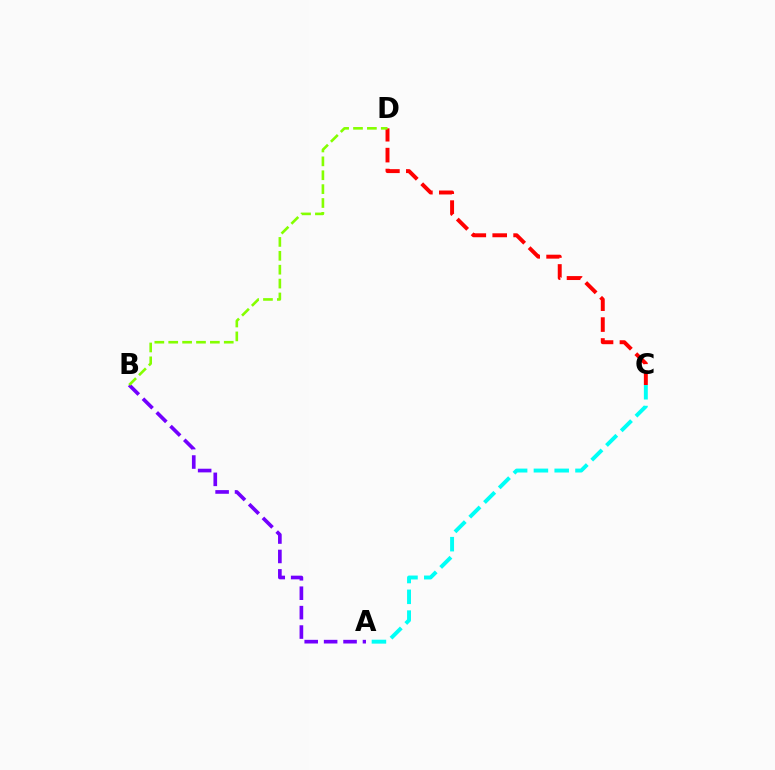{('A', 'B'): [{'color': '#7200ff', 'line_style': 'dashed', 'thickness': 2.64}], ('A', 'C'): [{'color': '#00fff6', 'line_style': 'dashed', 'thickness': 2.82}], ('C', 'D'): [{'color': '#ff0000', 'line_style': 'dashed', 'thickness': 2.84}], ('B', 'D'): [{'color': '#84ff00', 'line_style': 'dashed', 'thickness': 1.89}]}